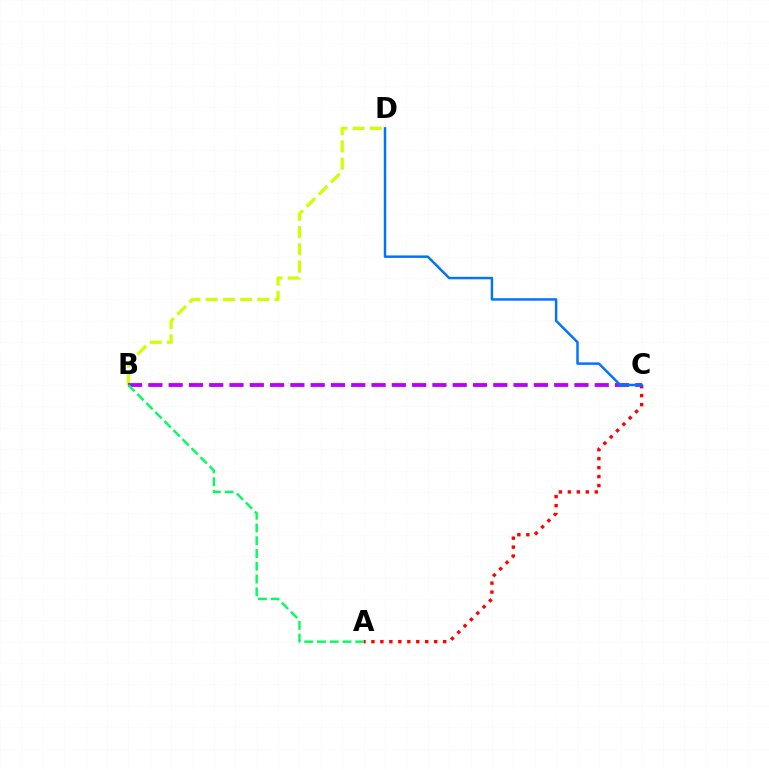{('B', 'D'): [{'color': '#d1ff00', 'line_style': 'dashed', 'thickness': 2.34}], ('A', 'C'): [{'color': '#ff0000', 'line_style': 'dotted', 'thickness': 2.44}], ('B', 'C'): [{'color': '#b900ff', 'line_style': 'dashed', 'thickness': 2.76}], ('A', 'B'): [{'color': '#00ff5c', 'line_style': 'dashed', 'thickness': 1.73}], ('C', 'D'): [{'color': '#0074ff', 'line_style': 'solid', 'thickness': 1.78}]}